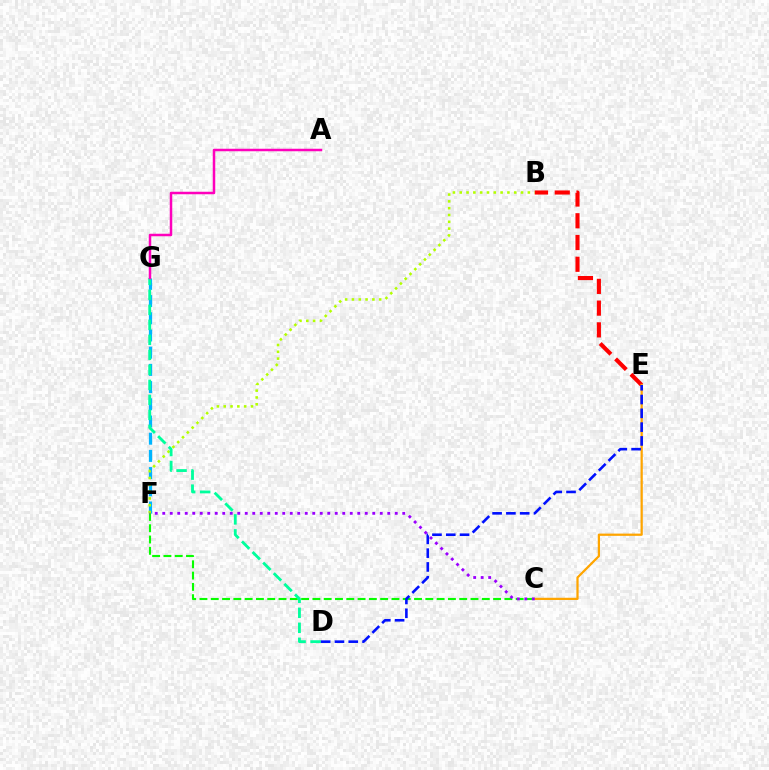{('F', 'G'): [{'color': '#00b5ff', 'line_style': 'dashed', 'thickness': 2.34}], ('C', 'F'): [{'color': '#08ff00', 'line_style': 'dashed', 'thickness': 1.53}, {'color': '#9b00ff', 'line_style': 'dotted', 'thickness': 2.04}], ('B', 'E'): [{'color': '#ff0000', 'line_style': 'dashed', 'thickness': 2.95}], ('C', 'E'): [{'color': '#ffa500', 'line_style': 'solid', 'thickness': 1.62}], ('B', 'F'): [{'color': '#b3ff00', 'line_style': 'dotted', 'thickness': 1.85}], ('D', 'G'): [{'color': '#00ff9d', 'line_style': 'dashed', 'thickness': 2.04}], ('D', 'E'): [{'color': '#0010ff', 'line_style': 'dashed', 'thickness': 1.87}], ('A', 'G'): [{'color': '#ff00bd', 'line_style': 'solid', 'thickness': 1.8}]}